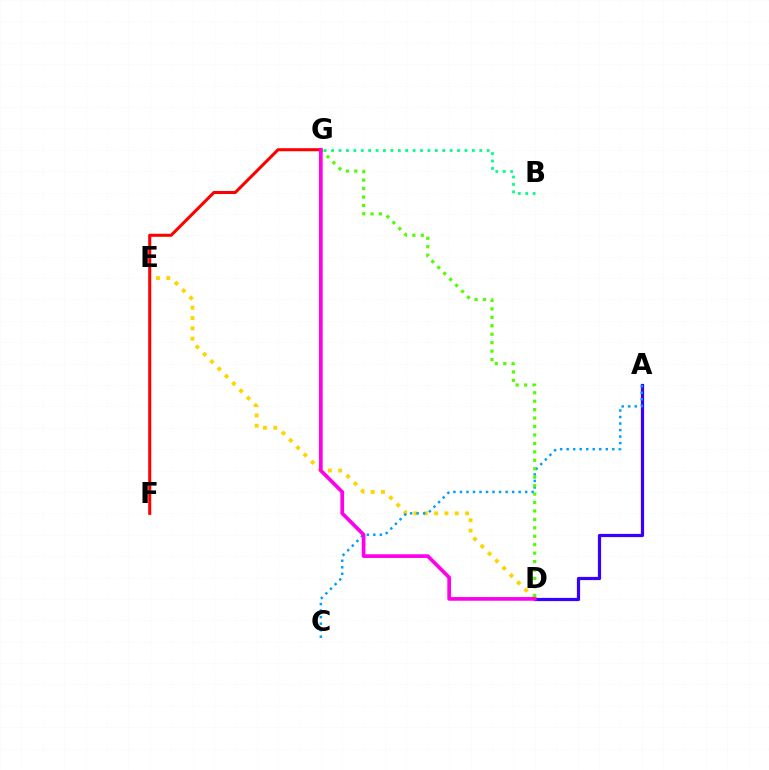{('B', 'G'): [{'color': '#00ff86', 'line_style': 'dotted', 'thickness': 2.01}], ('D', 'E'): [{'color': '#ffd500', 'line_style': 'dotted', 'thickness': 2.81}], ('F', 'G'): [{'color': '#ff0000', 'line_style': 'solid', 'thickness': 2.19}], ('A', 'D'): [{'color': '#3700ff', 'line_style': 'solid', 'thickness': 2.31}], ('A', 'C'): [{'color': '#009eff', 'line_style': 'dotted', 'thickness': 1.77}], ('D', 'G'): [{'color': '#4fff00', 'line_style': 'dotted', 'thickness': 2.29}, {'color': '#ff00ed', 'line_style': 'solid', 'thickness': 2.66}]}